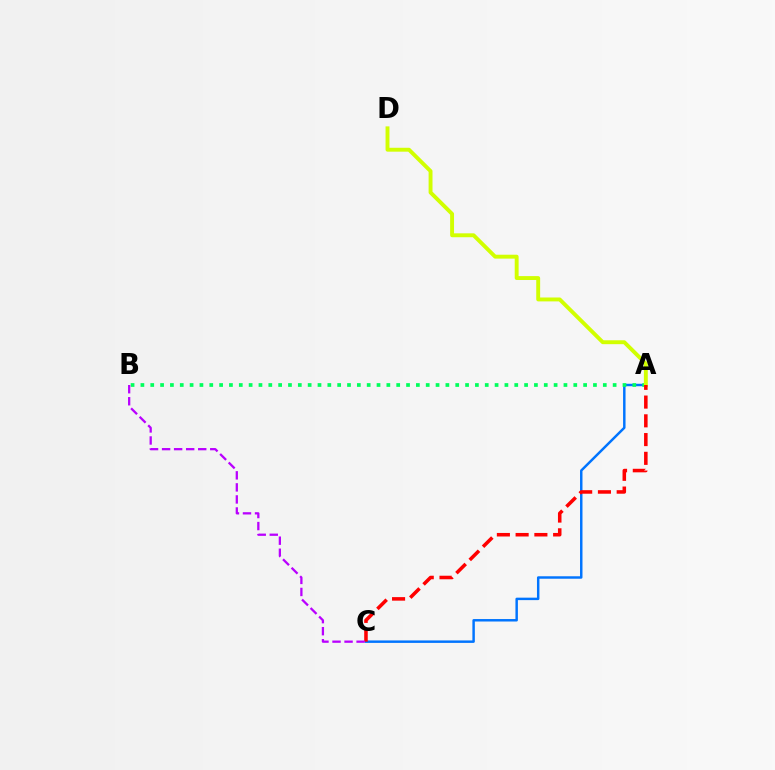{('A', 'C'): [{'color': '#0074ff', 'line_style': 'solid', 'thickness': 1.77}, {'color': '#ff0000', 'line_style': 'dashed', 'thickness': 2.55}], ('A', 'B'): [{'color': '#00ff5c', 'line_style': 'dotted', 'thickness': 2.67}], ('A', 'D'): [{'color': '#d1ff00', 'line_style': 'solid', 'thickness': 2.81}], ('B', 'C'): [{'color': '#b900ff', 'line_style': 'dashed', 'thickness': 1.64}]}